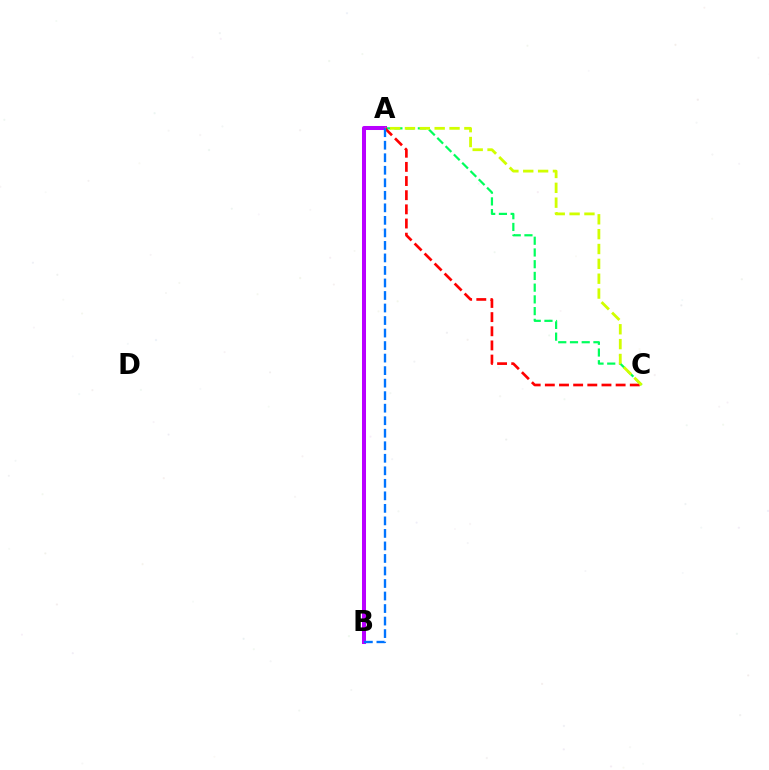{('A', 'C'): [{'color': '#00ff5c', 'line_style': 'dashed', 'thickness': 1.59}, {'color': '#ff0000', 'line_style': 'dashed', 'thickness': 1.92}, {'color': '#d1ff00', 'line_style': 'dashed', 'thickness': 2.02}], ('A', 'B'): [{'color': '#b900ff', 'line_style': 'solid', 'thickness': 2.9}, {'color': '#0074ff', 'line_style': 'dashed', 'thickness': 1.7}]}